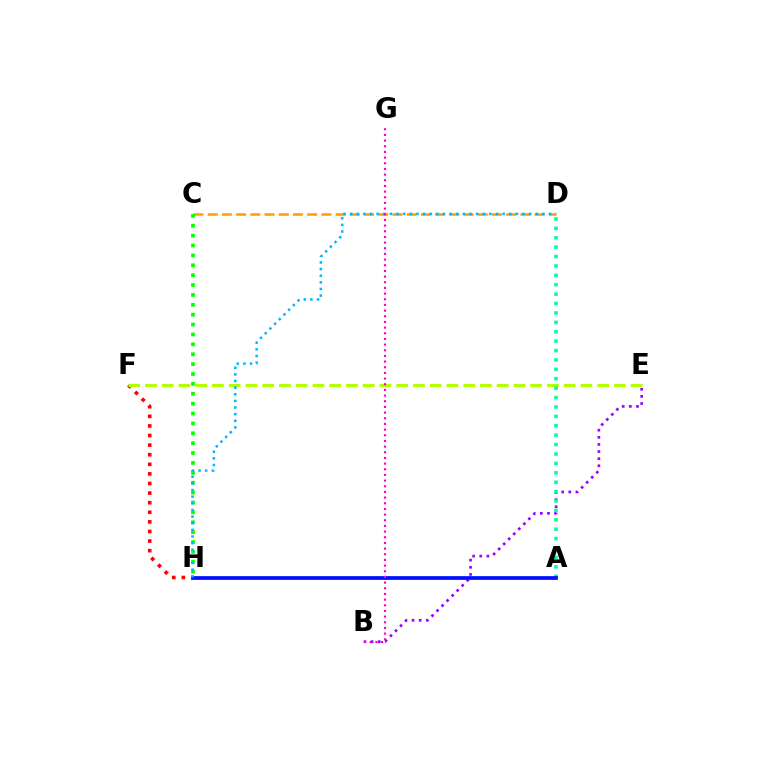{('F', 'H'): [{'color': '#ff0000', 'line_style': 'dotted', 'thickness': 2.61}], ('C', 'D'): [{'color': '#ffa500', 'line_style': 'dashed', 'thickness': 1.93}], ('B', 'E'): [{'color': '#9b00ff', 'line_style': 'dotted', 'thickness': 1.93}], ('C', 'H'): [{'color': '#08ff00', 'line_style': 'dotted', 'thickness': 2.69}], ('E', 'F'): [{'color': '#b3ff00', 'line_style': 'dashed', 'thickness': 2.28}], ('A', 'D'): [{'color': '#00ff9d', 'line_style': 'dotted', 'thickness': 2.55}], ('A', 'H'): [{'color': '#0010ff', 'line_style': 'solid', 'thickness': 2.69}], ('D', 'H'): [{'color': '#00b5ff', 'line_style': 'dotted', 'thickness': 1.8}], ('B', 'G'): [{'color': '#ff00bd', 'line_style': 'dotted', 'thickness': 1.54}]}